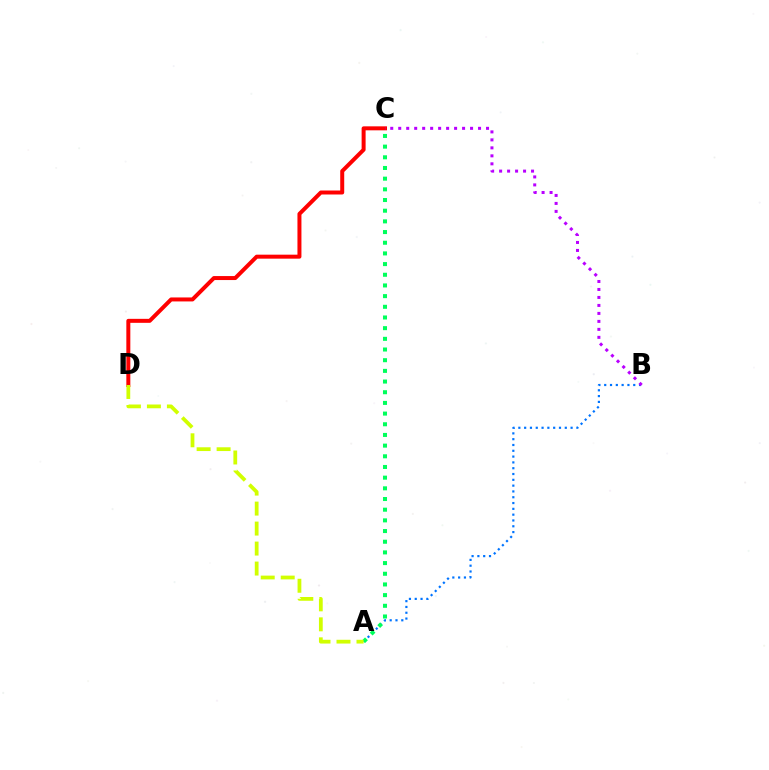{('C', 'D'): [{'color': '#ff0000', 'line_style': 'solid', 'thickness': 2.87}], ('A', 'B'): [{'color': '#0074ff', 'line_style': 'dotted', 'thickness': 1.58}], ('A', 'C'): [{'color': '#00ff5c', 'line_style': 'dotted', 'thickness': 2.9}], ('B', 'C'): [{'color': '#b900ff', 'line_style': 'dotted', 'thickness': 2.17}], ('A', 'D'): [{'color': '#d1ff00', 'line_style': 'dashed', 'thickness': 2.72}]}